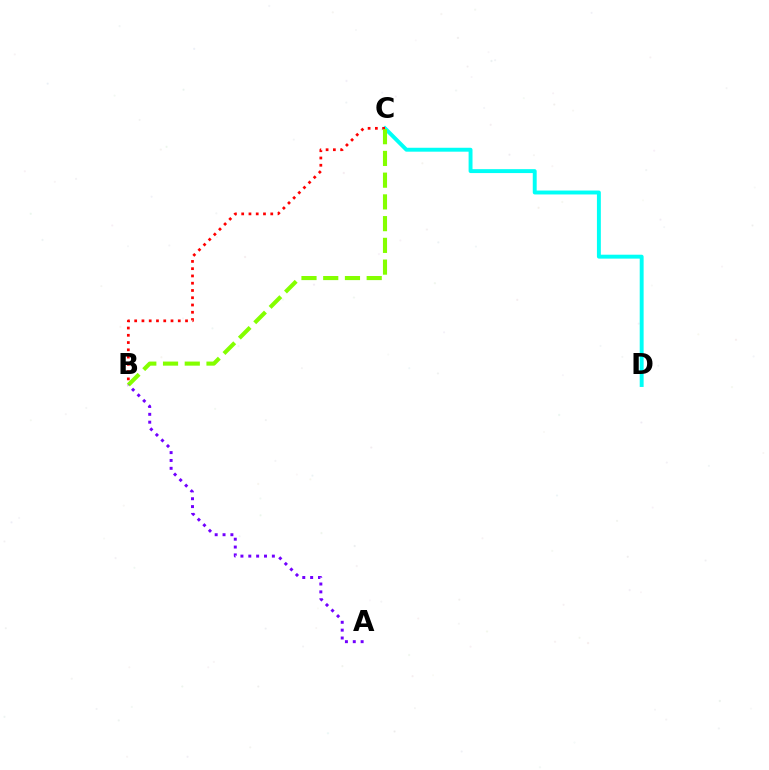{('C', 'D'): [{'color': '#00fff6', 'line_style': 'solid', 'thickness': 2.82}], ('B', 'C'): [{'color': '#ff0000', 'line_style': 'dotted', 'thickness': 1.97}, {'color': '#84ff00', 'line_style': 'dashed', 'thickness': 2.95}], ('A', 'B'): [{'color': '#7200ff', 'line_style': 'dotted', 'thickness': 2.13}]}